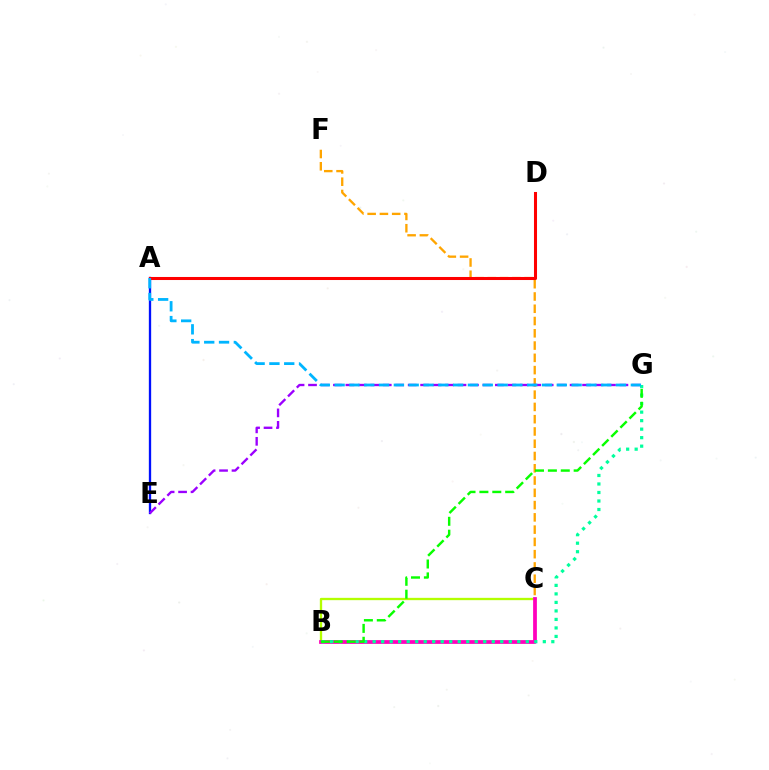{('B', 'C'): [{'color': '#b3ff00', 'line_style': 'solid', 'thickness': 1.67}, {'color': '#ff00bd', 'line_style': 'solid', 'thickness': 2.71}], ('C', 'F'): [{'color': '#ffa500', 'line_style': 'dashed', 'thickness': 1.67}], ('A', 'E'): [{'color': '#0010ff', 'line_style': 'solid', 'thickness': 1.67}], ('A', 'D'): [{'color': '#ff0000', 'line_style': 'solid', 'thickness': 2.19}], ('B', 'G'): [{'color': '#00ff9d', 'line_style': 'dotted', 'thickness': 2.31}, {'color': '#08ff00', 'line_style': 'dashed', 'thickness': 1.75}], ('E', 'G'): [{'color': '#9b00ff', 'line_style': 'dashed', 'thickness': 1.69}], ('A', 'G'): [{'color': '#00b5ff', 'line_style': 'dashed', 'thickness': 2.01}]}